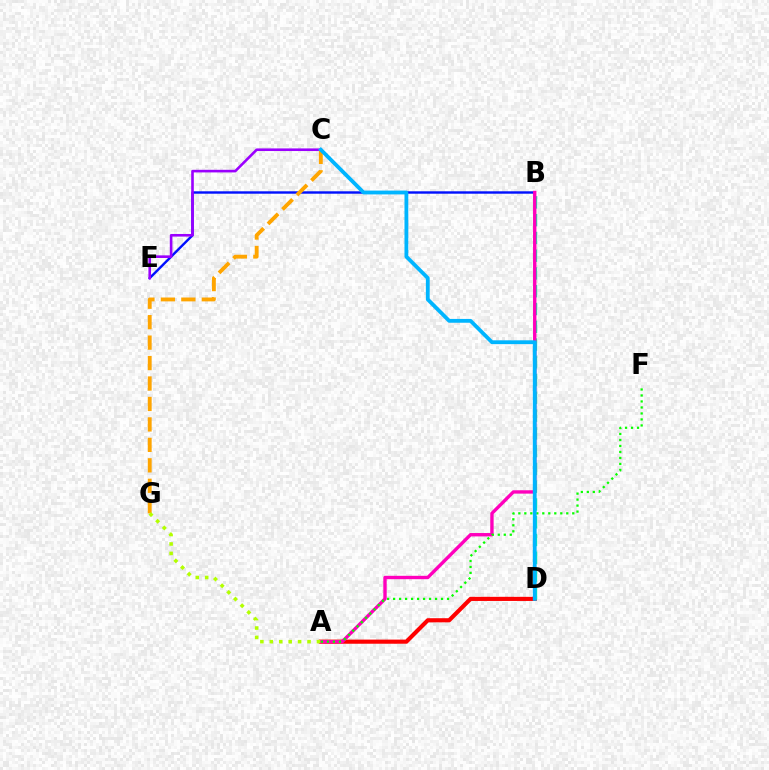{('A', 'D'): [{'color': '#ff0000', 'line_style': 'solid', 'thickness': 2.98}], ('B', 'E'): [{'color': '#0010ff', 'line_style': 'solid', 'thickness': 1.73}], ('B', 'D'): [{'color': '#00ff9d', 'line_style': 'dashed', 'thickness': 2.41}], ('C', 'E'): [{'color': '#9b00ff', 'line_style': 'solid', 'thickness': 1.88}], ('A', 'B'): [{'color': '#ff00bd', 'line_style': 'solid', 'thickness': 2.43}], ('C', 'G'): [{'color': '#ffa500', 'line_style': 'dashed', 'thickness': 2.78}], ('A', 'F'): [{'color': '#08ff00', 'line_style': 'dotted', 'thickness': 1.63}], ('C', 'D'): [{'color': '#00b5ff', 'line_style': 'solid', 'thickness': 2.75}], ('A', 'G'): [{'color': '#b3ff00', 'line_style': 'dotted', 'thickness': 2.56}]}